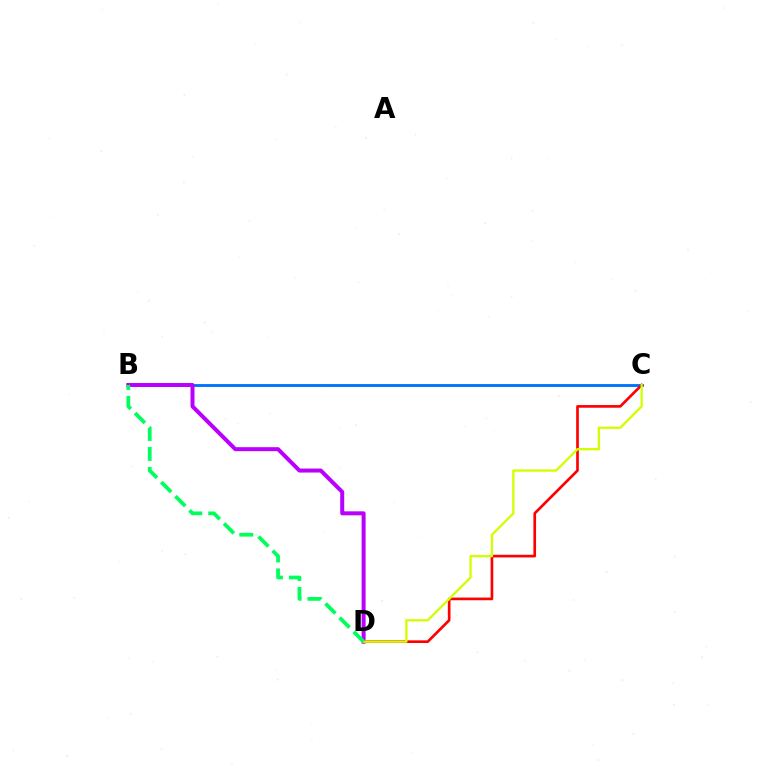{('B', 'C'): [{'color': '#0074ff', 'line_style': 'solid', 'thickness': 2.08}], ('B', 'D'): [{'color': '#b900ff', 'line_style': 'solid', 'thickness': 2.87}, {'color': '#00ff5c', 'line_style': 'dashed', 'thickness': 2.71}], ('C', 'D'): [{'color': '#ff0000', 'line_style': 'solid', 'thickness': 1.92}, {'color': '#d1ff00', 'line_style': 'solid', 'thickness': 1.67}]}